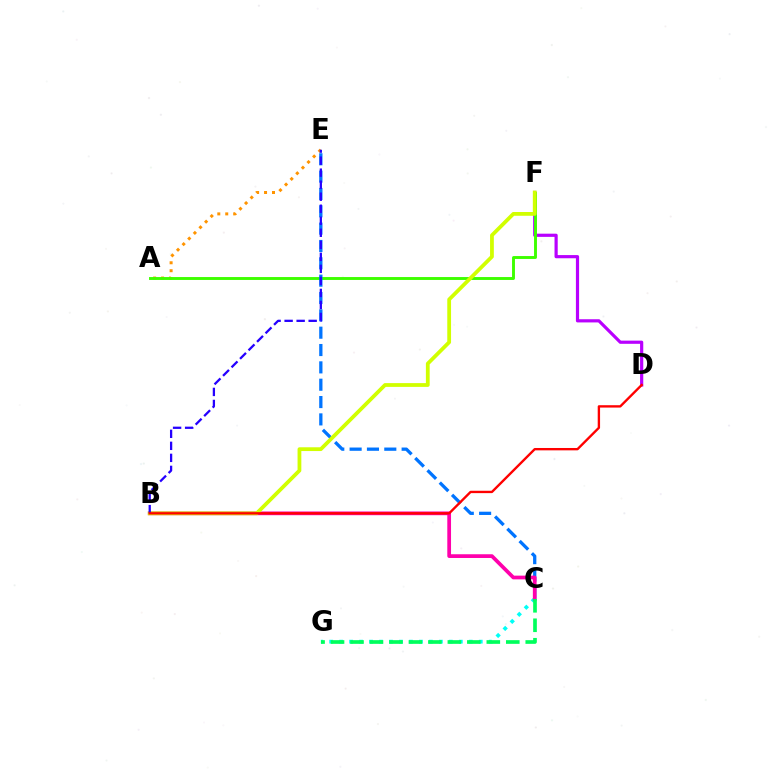{('D', 'F'): [{'color': '#b900ff', 'line_style': 'solid', 'thickness': 2.29}], ('A', 'E'): [{'color': '#ff9400', 'line_style': 'dotted', 'thickness': 2.16}], ('C', 'G'): [{'color': '#00fff6', 'line_style': 'dotted', 'thickness': 2.71}, {'color': '#00ff5c', 'line_style': 'dashed', 'thickness': 2.65}], ('A', 'F'): [{'color': '#3dff00', 'line_style': 'solid', 'thickness': 2.09}], ('C', 'E'): [{'color': '#0074ff', 'line_style': 'dashed', 'thickness': 2.36}], ('B', 'C'): [{'color': '#ff00ac', 'line_style': 'solid', 'thickness': 2.69}], ('B', 'F'): [{'color': '#d1ff00', 'line_style': 'solid', 'thickness': 2.72}], ('B', 'E'): [{'color': '#2500ff', 'line_style': 'dashed', 'thickness': 1.63}], ('B', 'D'): [{'color': '#ff0000', 'line_style': 'solid', 'thickness': 1.7}]}